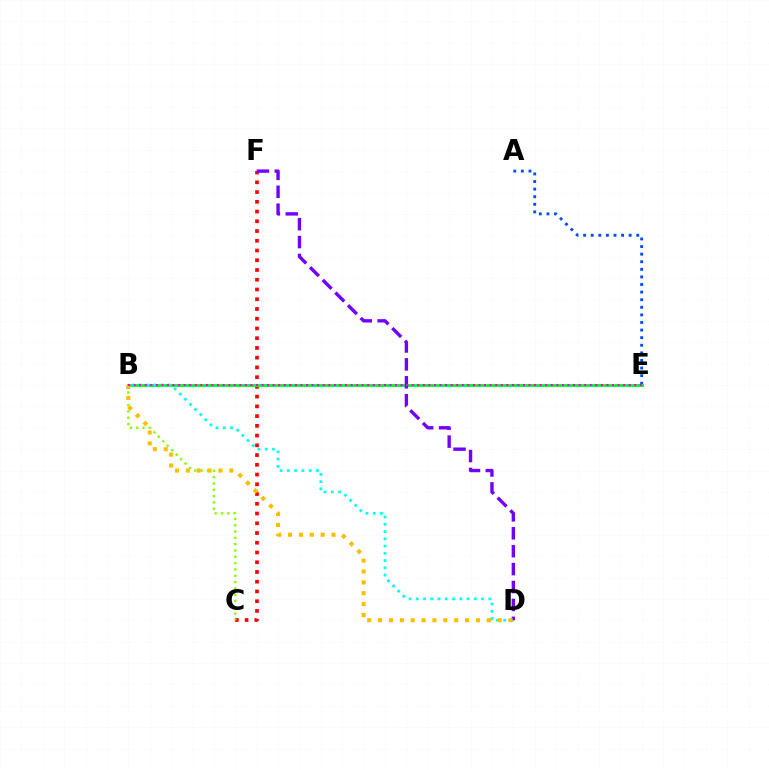{('A', 'E'): [{'color': '#004bff', 'line_style': 'dotted', 'thickness': 2.06}], ('C', 'F'): [{'color': '#ff0000', 'line_style': 'dotted', 'thickness': 2.65}], ('B', 'E'): [{'color': '#00ff39', 'line_style': 'solid', 'thickness': 2.11}, {'color': '#ff00cf', 'line_style': 'dotted', 'thickness': 1.51}], ('B', 'D'): [{'color': '#00fff6', 'line_style': 'dotted', 'thickness': 1.97}, {'color': '#ffbd00', 'line_style': 'dotted', 'thickness': 2.95}], ('B', 'C'): [{'color': '#84ff00', 'line_style': 'dotted', 'thickness': 1.72}], ('D', 'F'): [{'color': '#7200ff', 'line_style': 'dashed', 'thickness': 2.43}]}